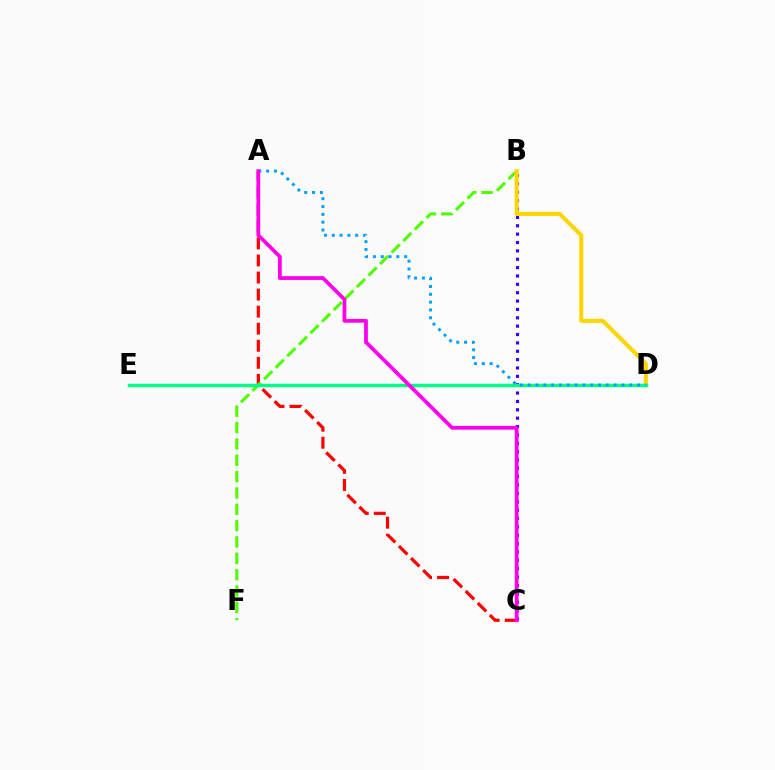{('B', 'C'): [{'color': '#3700ff', 'line_style': 'dotted', 'thickness': 2.27}], ('A', 'C'): [{'color': '#ff0000', 'line_style': 'dashed', 'thickness': 2.32}, {'color': '#ff00ed', 'line_style': 'solid', 'thickness': 2.7}], ('B', 'F'): [{'color': '#4fff00', 'line_style': 'dashed', 'thickness': 2.22}], ('B', 'D'): [{'color': '#ffd500', 'line_style': 'solid', 'thickness': 2.9}], ('D', 'E'): [{'color': '#00ff86', 'line_style': 'solid', 'thickness': 2.52}], ('A', 'D'): [{'color': '#009eff', 'line_style': 'dotted', 'thickness': 2.12}]}